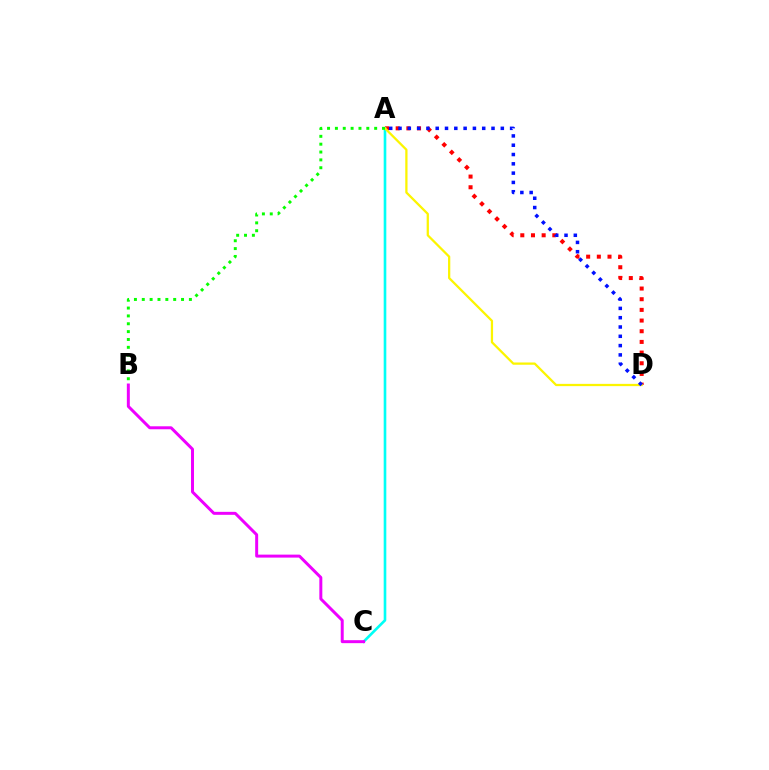{('A', 'D'): [{'color': '#ff0000', 'line_style': 'dotted', 'thickness': 2.9}, {'color': '#fcf500', 'line_style': 'solid', 'thickness': 1.63}, {'color': '#0010ff', 'line_style': 'dotted', 'thickness': 2.53}], ('A', 'C'): [{'color': '#00fff6', 'line_style': 'solid', 'thickness': 1.9}], ('A', 'B'): [{'color': '#08ff00', 'line_style': 'dotted', 'thickness': 2.13}], ('B', 'C'): [{'color': '#ee00ff', 'line_style': 'solid', 'thickness': 2.14}]}